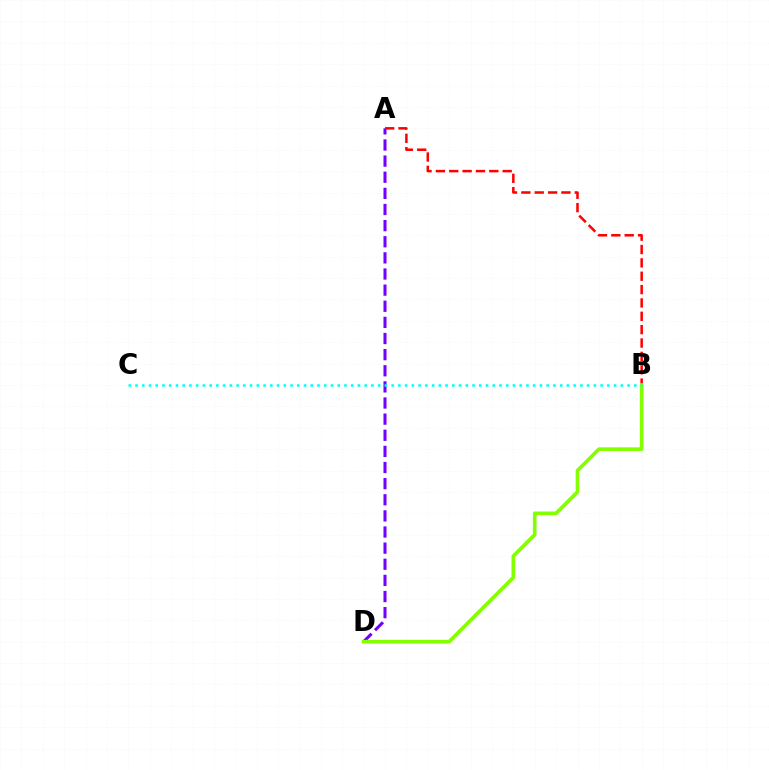{('A', 'D'): [{'color': '#7200ff', 'line_style': 'dashed', 'thickness': 2.19}], ('A', 'B'): [{'color': '#ff0000', 'line_style': 'dashed', 'thickness': 1.81}], ('B', 'D'): [{'color': '#84ff00', 'line_style': 'solid', 'thickness': 2.64}], ('B', 'C'): [{'color': '#00fff6', 'line_style': 'dotted', 'thickness': 1.83}]}